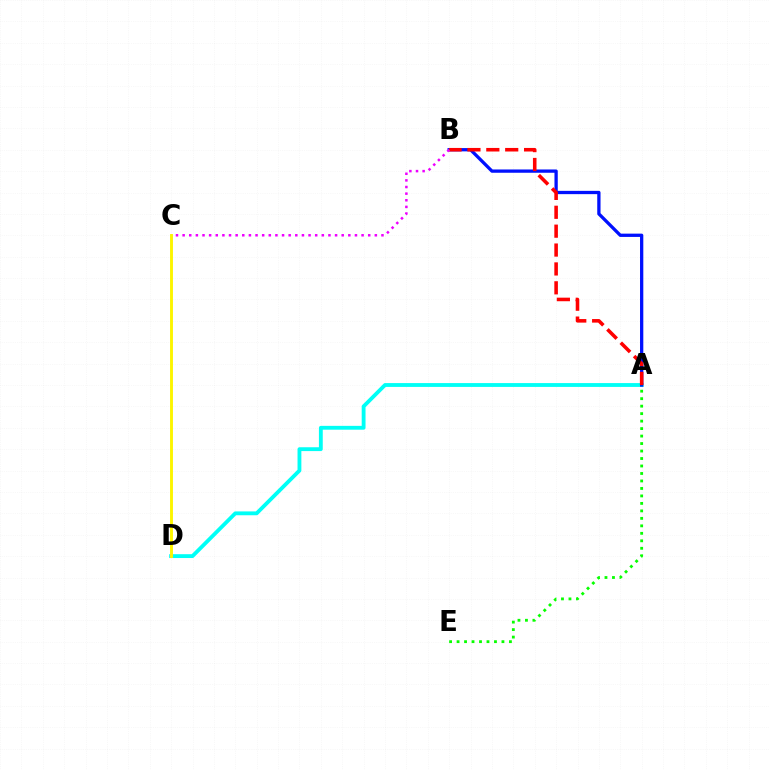{('A', 'D'): [{'color': '#00fff6', 'line_style': 'solid', 'thickness': 2.76}], ('A', 'B'): [{'color': '#0010ff', 'line_style': 'solid', 'thickness': 2.37}, {'color': '#ff0000', 'line_style': 'dashed', 'thickness': 2.57}], ('B', 'C'): [{'color': '#ee00ff', 'line_style': 'dotted', 'thickness': 1.8}], ('A', 'E'): [{'color': '#08ff00', 'line_style': 'dotted', 'thickness': 2.03}], ('C', 'D'): [{'color': '#fcf500', 'line_style': 'solid', 'thickness': 2.09}]}